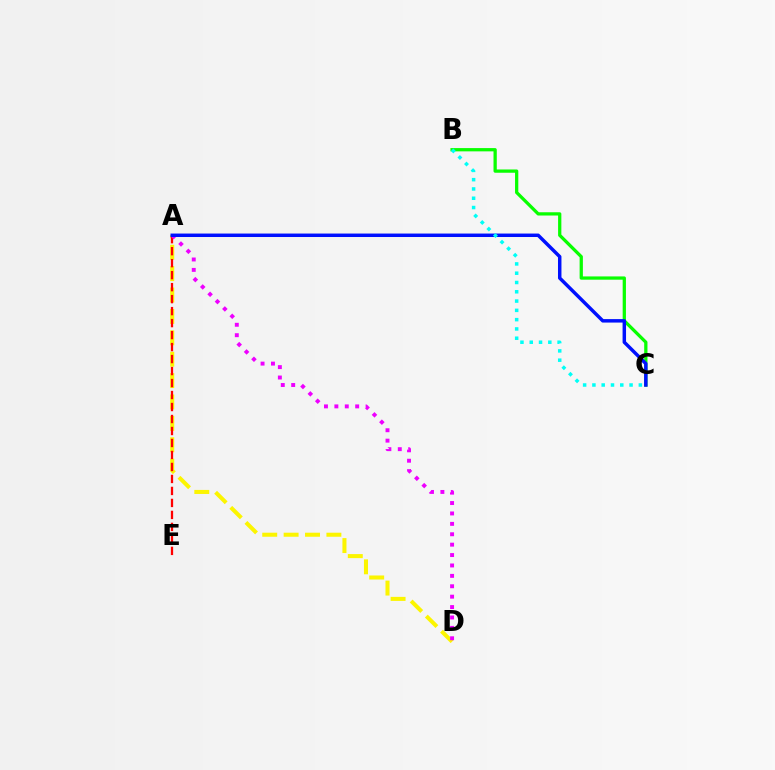{('A', 'D'): [{'color': '#fcf500', 'line_style': 'dashed', 'thickness': 2.91}, {'color': '#ee00ff', 'line_style': 'dotted', 'thickness': 2.83}], ('A', 'E'): [{'color': '#ff0000', 'line_style': 'dashed', 'thickness': 1.63}], ('B', 'C'): [{'color': '#08ff00', 'line_style': 'solid', 'thickness': 2.35}, {'color': '#00fff6', 'line_style': 'dotted', 'thickness': 2.52}], ('A', 'C'): [{'color': '#0010ff', 'line_style': 'solid', 'thickness': 2.5}]}